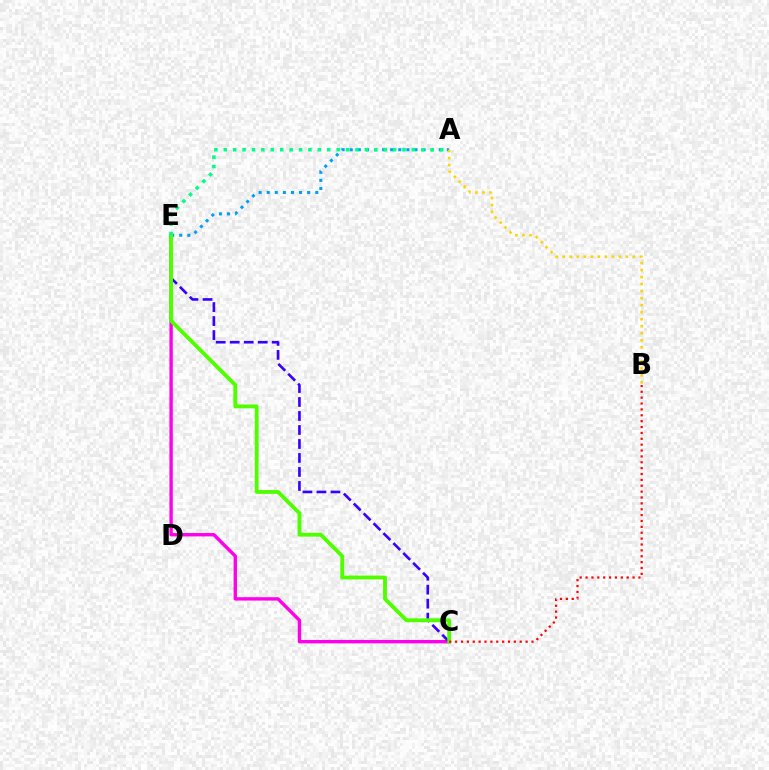{('C', 'E'): [{'color': '#ff00ed', 'line_style': 'solid', 'thickness': 2.43}, {'color': '#3700ff', 'line_style': 'dashed', 'thickness': 1.9}, {'color': '#4fff00', 'line_style': 'solid', 'thickness': 2.76}], ('A', 'E'): [{'color': '#009eff', 'line_style': 'dotted', 'thickness': 2.2}, {'color': '#00ff86', 'line_style': 'dotted', 'thickness': 2.56}], ('A', 'B'): [{'color': '#ffd500', 'line_style': 'dotted', 'thickness': 1.91}], ('B', 'C'): [{'color': '#ff0000', 'line_style': 'dotted', 'thickness': 1.6}]}